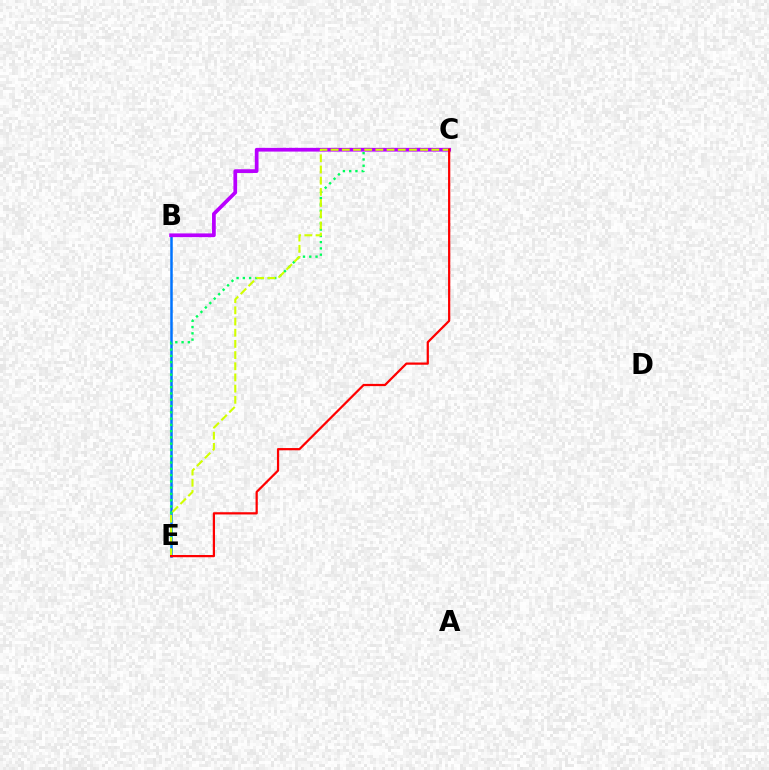{('B', 'E'): [{'color': '#0074ff', 'line_style': 'solid', 'thickness': 1.8}], ('C', 'E'): [{'color': '#00ff5c', 'line_style': 'dotted', 'thickness': 1.7}, {'color': '#d1ff00', 'line_style': 'dashed', 'thickness': 1.52}, {'color': '#ff0000', 'line_style': 'solid', 'thickness': 1.61}], ('B', 'C'): [{'color': '#b900ff', 'line_style': 'solid', 'thickness': 2.69}]}